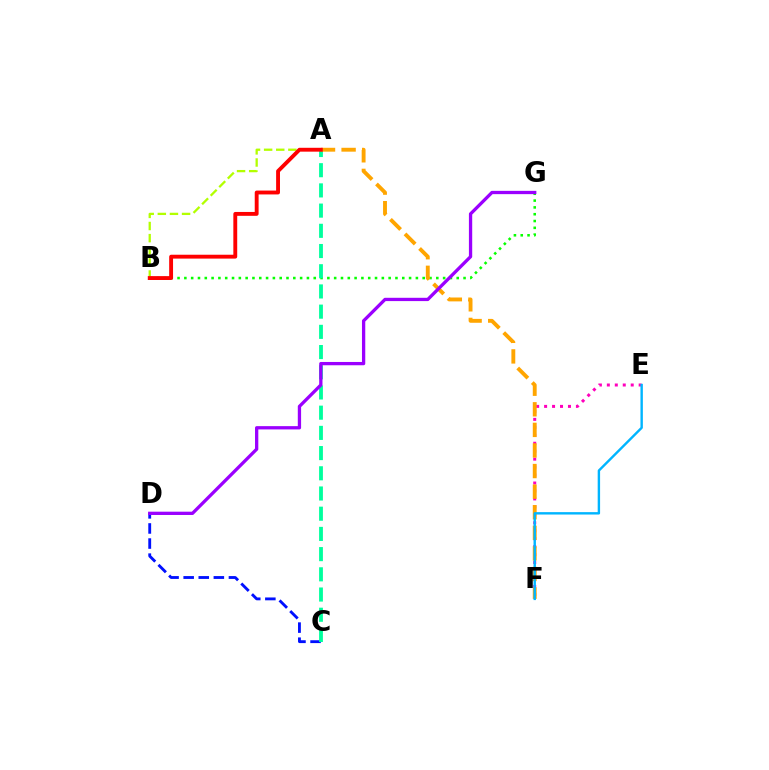{('E', 'F'): [{'color': '#ff00bd', 'line_style': 'dotted', 'thickness': 2.16}, {'color': '#00b5ff', 'line_style': 'solid', 'thickness': 1.73}], ('B', 'G'): [{'color': '#08ff00', 'line_style': 'dotted', 'thickness': 1.85}], ('A', 'B'): [{'color': '#b3ff00', 'line_style': 'dashed', 'thickness': 1.65}, {'color': '#ff0000', 'line_style': 'solid', 'thickness': 2.79}], ('C', 'D'): [{'color': '#0010ff', 'line_style': 'dashed', 'thickness': 2.05}], ('A', 'C'): [{'color': '#00ff9d', 'line_style': 'dashed', 'thickness': 2.75}], ('A', 'F'): [{'color': '#ffa500', 'line_style': 'dashed', 'thickness': 2.8}], ('D', 'G'): [{'color': '#9b00ff', 'line_style': 'solid', 'thickness': 2.37}]}